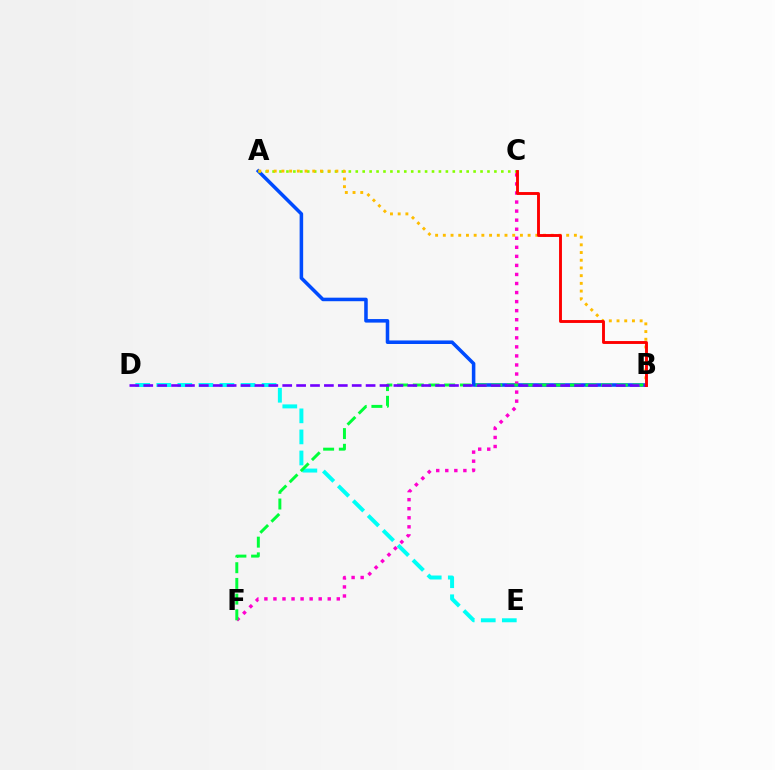{('A', 'B'): [{'color': '#004bff', 'line_style': 'solid', 'thickness': 2.55}, {'color': '#ffbd00', 'line_style': 'dotted', 'thickness': 2.09}], ('A', 'C'): [{'color': '#84ff00', 'line_style': 'dotted', 'thickness': 1.88}], ('D', 'E'): [{'color': '#00fff6', 'line_style': 'dashed', 'thickness': 2.86}], ('C', 'F'): [{'color': '#ff00cf', 'line_style': 'dotted', 'thickness': 2.46}], ('B', 'F'): [{'color': '#00ff39', 'line_style': 'dashed', 'thickness': 2.13}], ('B', 'D'): [{'color': '#7200ff', 'line_style': 'dashed', 'thickness': 1.89}], ('B', 'C'): [{'color': '#ff0000', 'line_style': 'solid', 'thickness': 2.08}]}